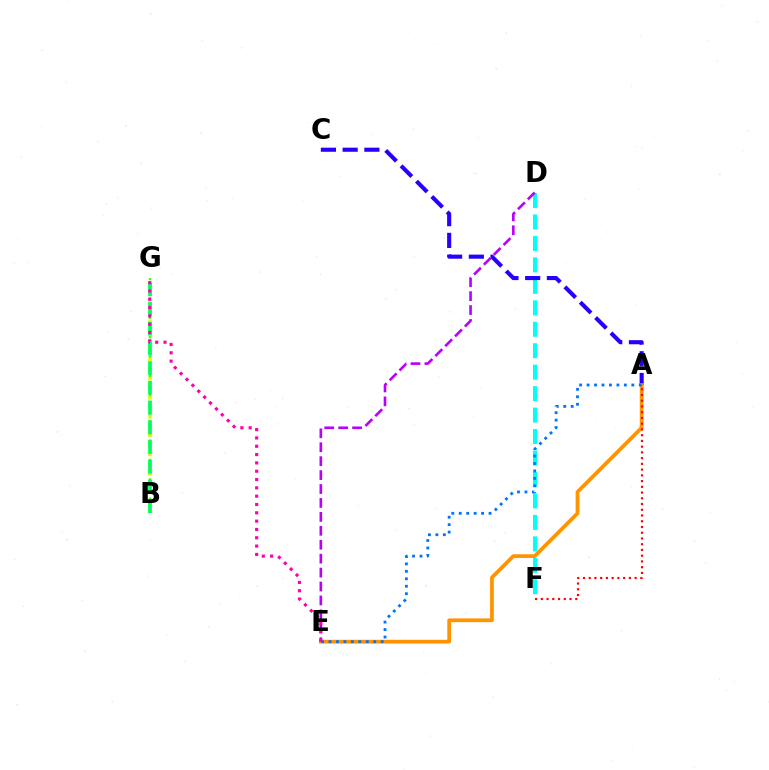{('B', 'G'): [{'color': '#3dff00', 'line_style': 'dotted', 'thickness': 1.76}, {'color': '#d1ff00', 'line_style': 'dotted', 'thickness': 2.57}, {'color': '#00ff5c', 'line_style': 'dashed', 'thickness': 2.68}], ('D', 'F'): [{'color': '#00fff6', 'line_style': 'dashed', 'thickness': 2.92}], ('A', 'C'): [{'color': '#2500ff', 'line_style': 'dashed', 'thickness': 2.95}], ('A', 'E'): [{'color': '#ff9400', 'line_style': 'solid', 'thickness': 2.7}, {'color': '#0074ff', 'line_style': 'dotted', 'thickness': 2.03}], ('A', 'F'): [{'color': '#ff0000', 'line_style': 'dotted', 'thickness': 1.56}], ('D', 'E'): [{'color': '#b900ff', 'line_style': 'dashed', 'thickness': 1.89}], ('E', 'G'): [{'color': '#ff00ac', 'line_style': 'dotted', 'thickness': 2.26}]}